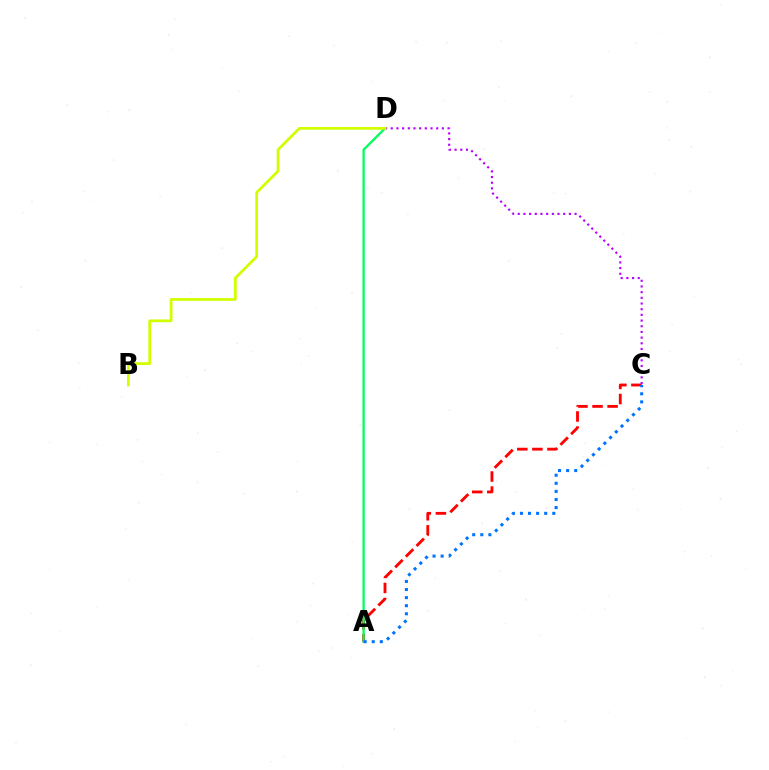{('A', 'C'): [{'color': '#ff0000', 'line_style': 'dashed', 'thickness': 2.05}, {'color': '#0074ff', 'line_style': 'dotted', 'thickness': 2.2}], ('A', 'D'): [{'color': '#00ff5c', 'line_style': 'solid', 'thickness': 1.65}], ('C', 'D'): [{'color': '#b900ff', 'line_style': 'dotted', 'thickness': 1.54}], ('B', 'D'): [{'color': '#d1ff00', 'line_style': 'solid', 'thickness': 1.99}]}